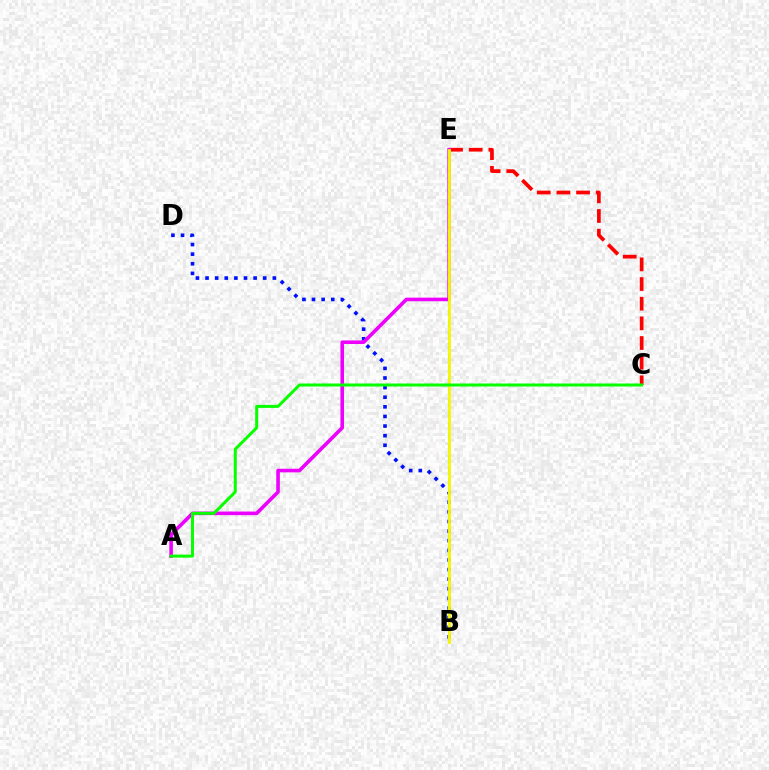{('C', 'E'): [{'color': '#ff0000', 'line_style': 'dashed', 'thickness': 2.67}], ('B', 'D'): [{'color': '#0010ff', 'line_style': 'dotted', 'thickness': 2.61}], ('A', 'E'): [{'color': '#ee00ff', 'line_style': 'solid', 'thickness': 2.59}], ('B', 'E'): [{'color': '#00fff6', 'line_style': 'dashed', 'thickness': 1.54}, {'color': '#fcf500', 'line_style': 'solid', 'thickness': 2.02}], ('A', 'C'): [{'color': '#08ff00', 'line_style': 'solid', 'thickness': 2.17}]}